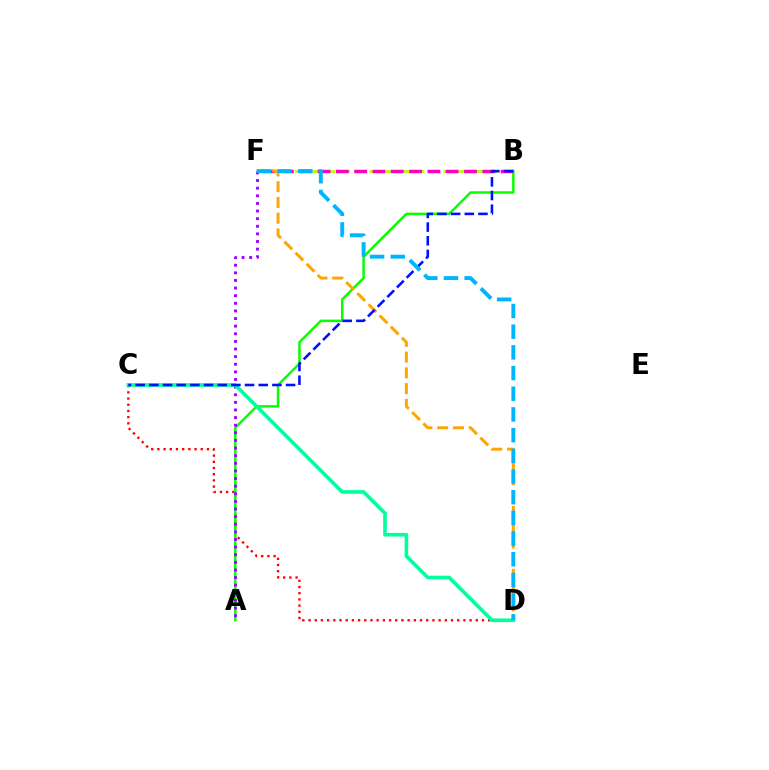{('C', 'D'): [{'color': '#ff0000', 'line_style': 'dotted', 'thickness': 1.68}, {'color': '#00ff9d', 'line_style': 'solid', 'thickness': 2.61}], ('B', 'F'): [{'color': '#b3ff00', 'line_style': 'dashed', 'thickness': 2.02}, {'color': '#ff00bd', 'line_style': 'dashed', 'thickness': 2.49}], ('A', 'B'): [{'color': '#08ff00', 'line_style': 'solid', 'thickness': 1.79}], ('A', 'F'): [{'color': '#9b00ff', 'line_style': 'dotted', 'thickness': 2.07}], ('D', 'F'): [{'color': '#ffa500', 'line_style': 'dashed', 'thickness': 2.14}, {'color': '#00b5ff', 'line_style': 'dashed', 'thickness': 2.81}], ('B', 'C'): [{'color': '#0010ff', 'line_style': 'dashed', 'thickness': 1.86}]}